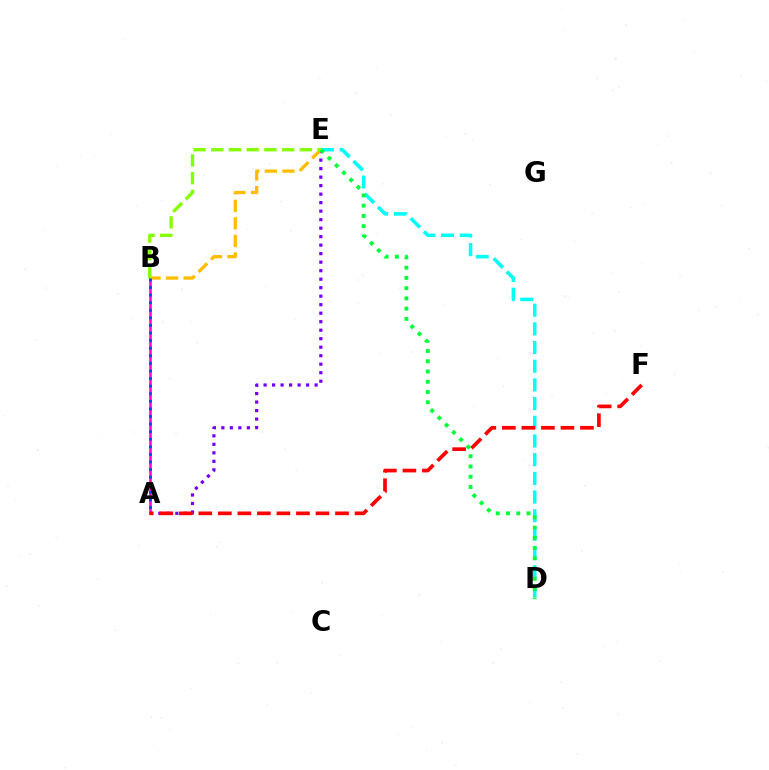{('A', 'B'): [{'color': '#ff00cf', 'line_style': 'solid', 'thickness': 1.85}, {'color': '#004bff', 'line_style': 'dotted', 'thickness': 2.06}], ('D', 'E'): [{'color': '#00fff6', 'line_style': 'dashed', 'thickness': 2.54}, {'color': '#00ff39', 'line_style': 'dotted', 'thickness': 2.78}], ('A', 'E'): [{'color': '#7200ff', 'line_style': 'dotted', 'thickness': 2.31}], ('B', 'E'): [{'color': '#ffbd00', 'line_style': 'dashed', 'thickness': 2.39}, {'color': '#84ff00', 'line_style': 'dashed', 'thickness': 2.41}], ('A', 'F'): [{'color': '#ff0000', 'line_style': 'dashed', 'thickness': 2.65}]}